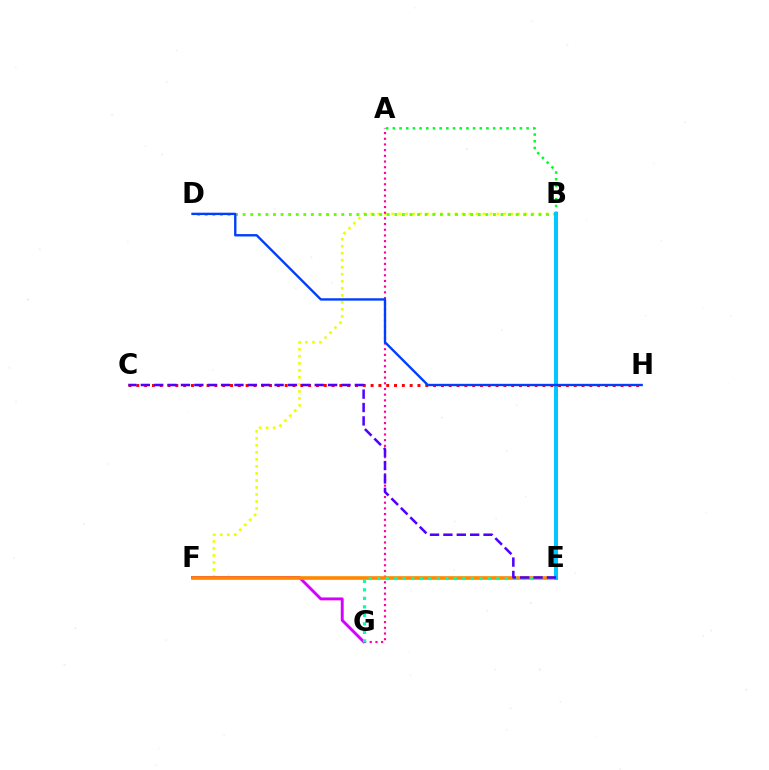{('B', 'F'): [{'color': '#eeff00', 'line_style': 'dotted', 'thickness': 1.91}], ('B', 'D'): [{'color': '#66ff00', 'line_style': 'dotted', 'thickness': 2.06}], ('A', 'G'): [{'color': '#ff00a0', 'line_style': 'dotted', 'thickness': 1.54}], ('C', 'H'): [{'color': '#ff0000', 'line_style': 'dotted', 'thickness': 2.12}], ('A', 'B'): [{'color': '#00ff27', 'line_style': 'dotted', 'thickness': 1.82}], ('F', 'G'): [{'color': '#d600ff', 'line_style': 'solid', 'thickness': 2.09}], ('E', 'F'): [{'color': '#ff8800', 'line_style': 'solid', 'thickness': 2.63}], ('E', 'G'): [{'color': '#00ffaf', 'line_style': 'dotted', 'thickness': 2.31}], ('B', 'E'): [{'color': '#00c7ff', 'line_style': 'solid', 'thickness': 2.9}], ('D', 'H'): [{'color': '#003fff', 'line_style': 'solid', 'thickness': 1.71}], ('C', 'E'): [{'color': '#4f00ff', 'line_style': 'dashed', 'thickness': 1.82}]}